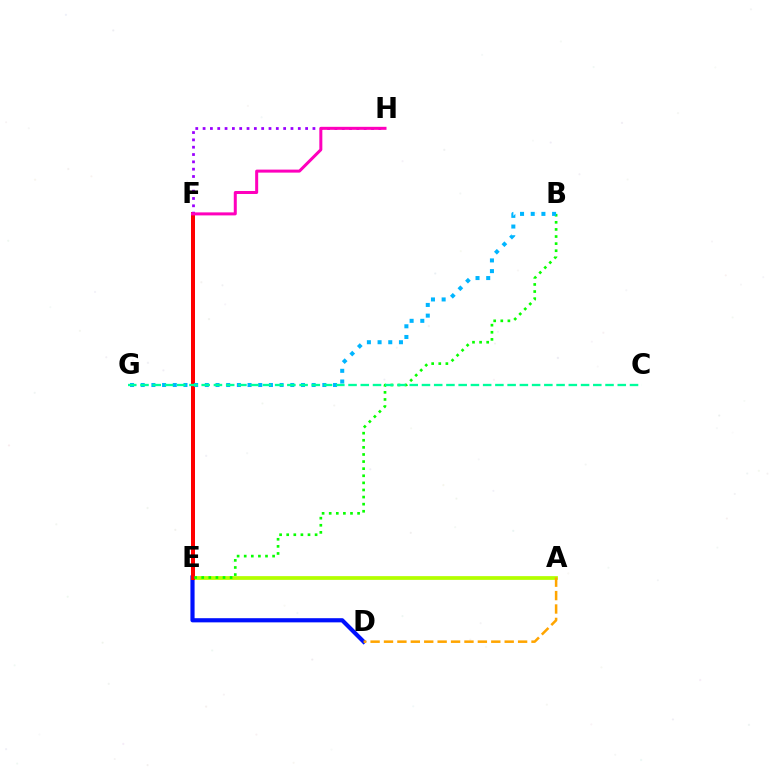{('A', 'E'): [{'color': '#b3ff00', 'line_style': 'solid', 'thickness': 2.7}], ('D', 'E'): [{'color': '#0010ff', 'line_style': 'solid', 'thickness': 3.0}], ('E', 'F'): [{'color': '#ff0000', 'line_style': 'solid', 'thickness': 2.87}], ('A', 'D'): [{'color': '#ffa500', 'line_style': 'dashed', 'thickness': 1.82}], ('B', 'E'): [{'color': '#08ff00', 'line_style': 'dotted', 'thickness': 1.93}], ('F', 'H'): [{'color': '#9b00ff', 'line_style': 'dotted', 'thickness': 1.99}, {'color': '#ff00bd', 'line_style': 'solid', 'thickness': 2.17}], ('B', 'G'): [{'color': '#00b5ff', 'line_style': 'dotted', 'thickness': 2.9}], ('C', 'G'): [{'color': '#00ff9d', 'line_style': 'dashed', 'thickness': 1.66}]}